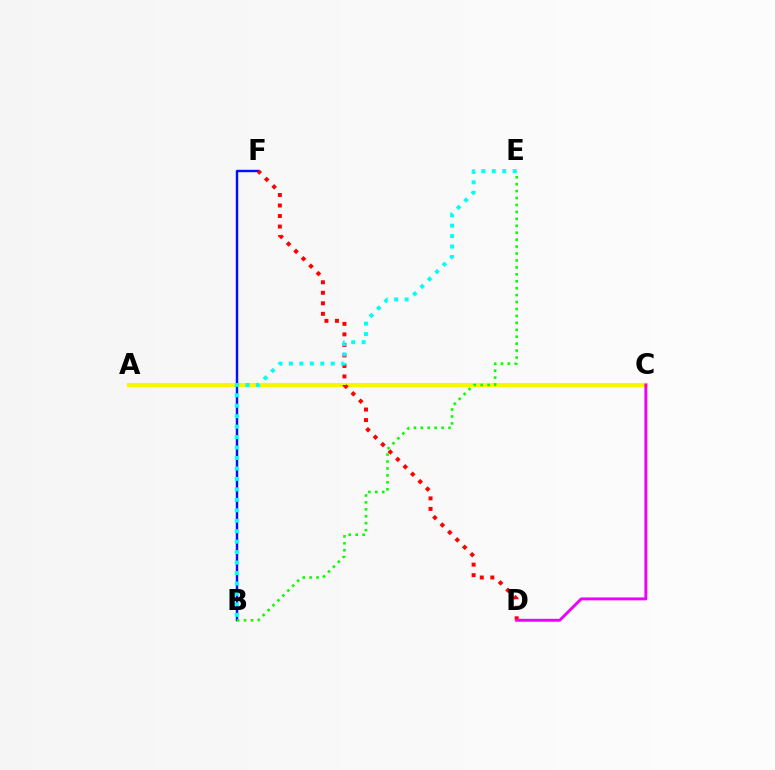{('A', 'C'): [{'color': '#fcf500', 'line_style': 'solid', 'thickness': 2.96}], ('B', 'F'): [{'color': '#0010ff', 'line_style': 'solid', 'thickness': 1.75}], ('D', 'F'): [{'color': '#ff0000', 'line_style': 'dotted', 'thickness': 2.86}], ('C', 'D'): [{'color': '#ee00ff', 'line_style': 'solid', 'thickness': 2.1}], ('B', 'E'): [{'color': '#08ff00', 'line_style': 'dotted', 'thickness': 1.88}, {'color': '#00fff6', 'line_style': 'dotted', 'thickness': 2.84}]}